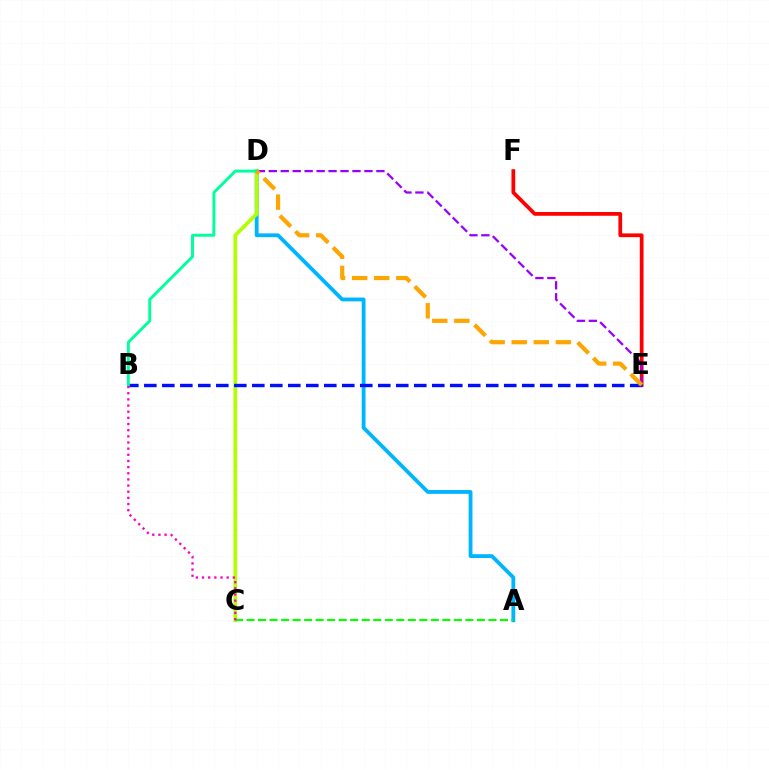{('A', 'D'): [{'color': '#00b5ff', 'line_style': 'solid', 'thickness': 2.74}], ('C', 'D'): [{'color': '#b3ff00', 'line_style': 'solid', 'thickness': 2.67}], ('E', 'F'): [{'color': '#ff0000', 'line_style': 'solid', 'thickness': 2.7}], ('B', 'E'): [{'color': '#0010ff', 'line_style': 'dashed', 'thickness': 2.44}], ('D', 'E'): [{'color': '#9b00ff', 'line_style': 'dashed', 'thickness': 1.62}, {'color': '#ffa500', 'line_style': 'dashed', 'thickness': 3.0}], ('B', 'D'): [{'color': '#00ff9d', 'line_style': 'solid', 'thickness': 2.11}], ('A', 'C'): [{'color': '#08ff00', 'line_style': 'dashed', 'thickness': 1.56}], ('B', 'C'): [{'color': '#ff00bd', 'line_style': 'dotted', 'thickness': 1.67}]}